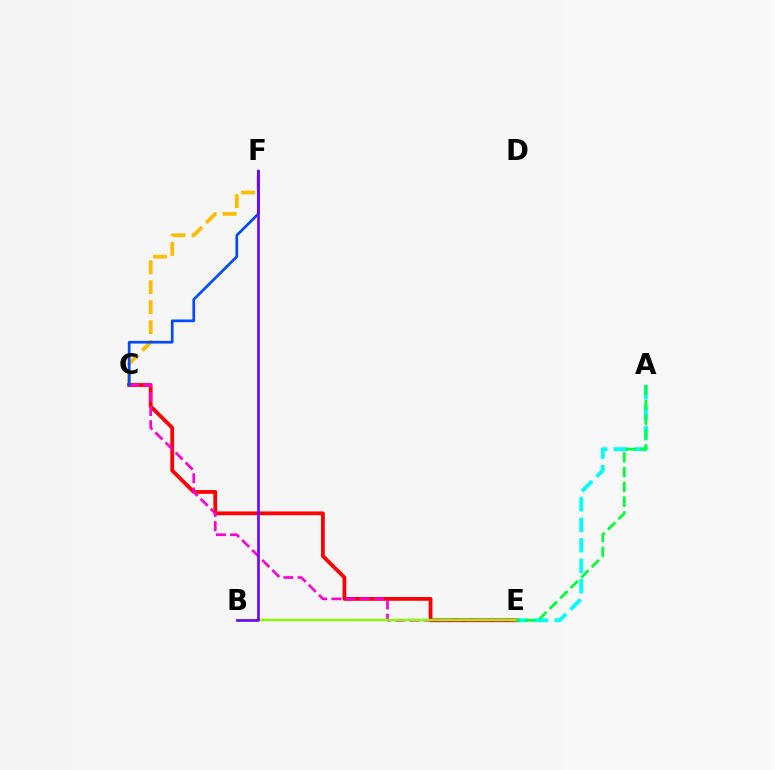{('C', 'F'): [{'color': '#ffbd00', 'line_style': 'dashed', 'thickness': 2.71}, {'color': '#004bff', 'line_style': 'solid', 'thickness': 1.95}], ('C', 'E'): [{'color': '#ff0000', 'line_style': 'solid', 'thickness': 2.73}, {'color': '#ff00cf', 'line_style': 'dashed', 'thickness': 1.93}], ('A', 'E'): [{'color': '#00fff6', 'line_style': 'dashed', 'thickness': 2.79}, {'color': '#00ff39', 'line_style': 'dashed', 'thickness': 2.01}], ('B', 'E'): [{'color': '#84ff00', 'line_style': 'solid', 'thickness': 1.73}], ('B', 'F'): [{'color': '#7200ff', 'line_style': 'solid', 'thickness': 1.89}]}